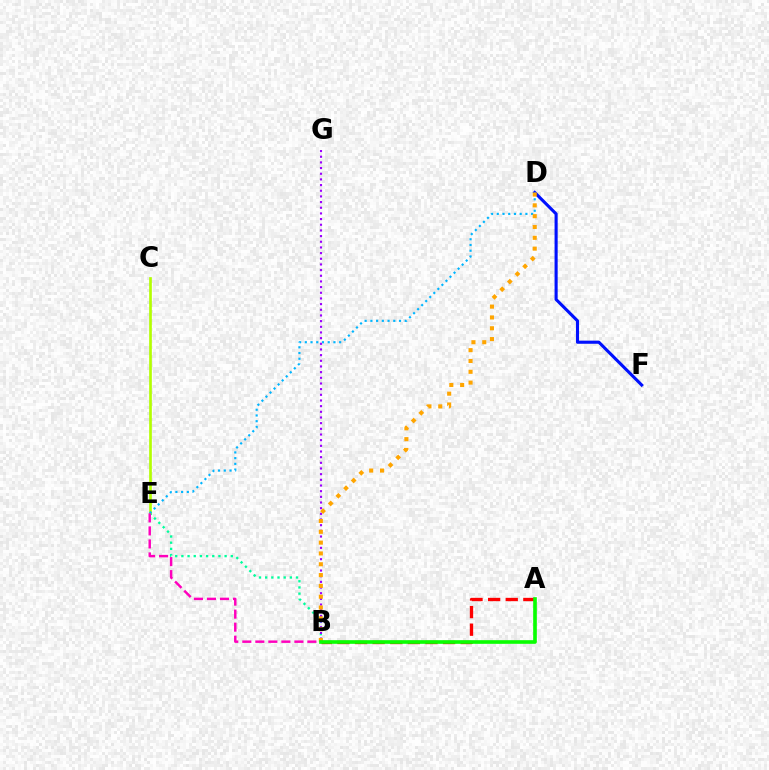{('D', 'F'): [{'color': '#0010ff', 'line_style': 'solid', 'thickness': 2.23}], ('C', 'E'): [{'color': '#b3ff00', 'line_style': 'solid', 'thickness': 1.92}], ('D', 'E'): [{'color': '#00b5ff', 'line_style': 'dotted', 'thickness': 1.56}], ('B', 'E'): [{'color': '#00ff9d', 'line_style': 'dotted', 'thickness': 1.68}, {'color': '#ff00bd', 'line_style': 'dashed', 'thickness': 1.77}], ('B', 'G'): [{'color': '#9b00ff', 'line_style': 'dotted', 'thickness': 1.54}], ('B', 'D'): [{'color': '#ffa500', 'line_style': 'dotted', 'thickness': 2.94}], ('A', 'B'): [{'color': '#ff0000', 'line_style': 'dashed', 'thickness': 2.39}, {'color': '#08ff00', 'line_style': 'solid', 'thickness': 2.62}]}